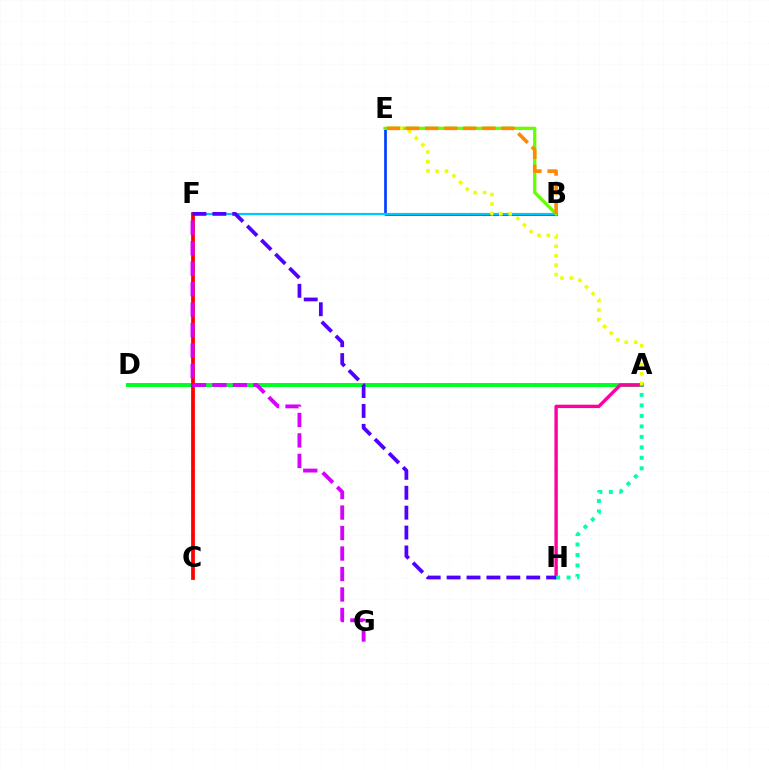{('B', 'E'): [{'color': '#003fff', 'line_style': 'solid', 'thickness': 1.94}, {'color': '#66ff00', 'line_style': 'solid', 'thickness': 2.37}, {'color': '#ff8800', 'line_style': 'dashed', 'thickness': 2.59}], ('B', 'F'): [{'color': '#00c7ff', 'line_style': 'solid', 'thickness': 1.57}], ('A', 'D'): [{'color': '#00ff27', 'line_style': 'solid', 'thickness': 2.87}], ('A', 'H'): [{'color': '#ff00a0', 'line_style': 'solid', 'thickness': 2.44}, {'color': '#00ffaf', 'line_style': 'dotted', 'thickness': 2.85}], ('A', 'E'): [{'color': '#eeff00', 'line_style': 'dotted', 'thickness': 2.55}], ('C', 'F'): [{'color': '#ff0000', 'line_style': 'solid', 'thickness': 2.71}], ('F', 'G'): [{'color': '#d600ff', 'line_style': 'dashed', 'thickness': 2.78}], ('F', 'H'): [{'color': '#4f00ff', 'line_style': 'dashed', 'thickness': 2.7}]}